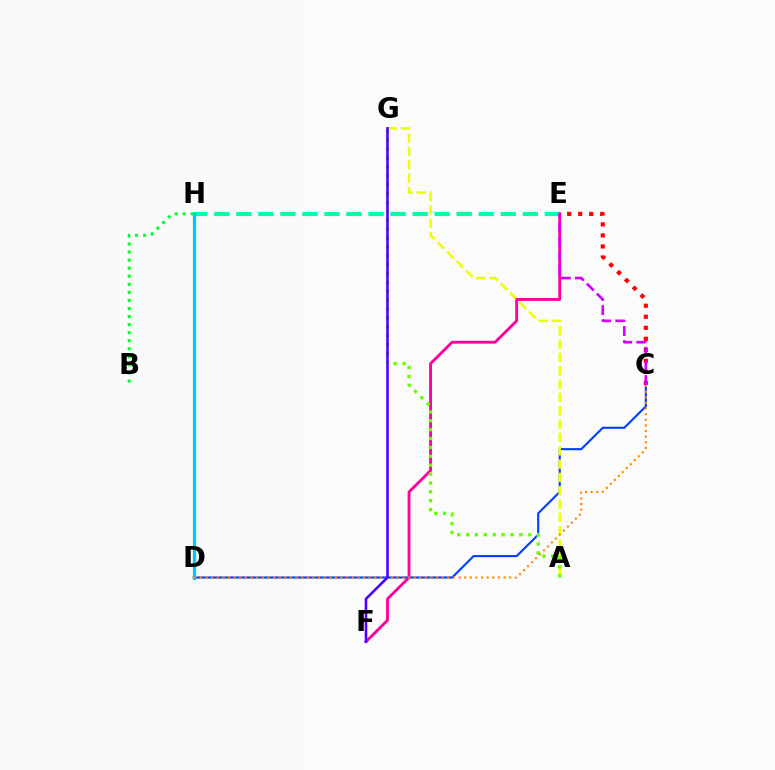{('C', 'D'): [{'color': '#003fff', 'line_style': 'solid', 'thickness': 1.51}, {'color': '#ff8800', 'line_style': 'dotted', 'thickness': 1.53}], ('A', 'G'): [{'color': '#eeff00', 'line_style': 'dashed', 'thickness': 1.81}, {'color': '#66ff00', 'line_style': 'dotted', 'thickness': 2.41}], ('C', 'E'): [{'color': '#ff0000', 'line_style': 'dotted', 'thickness': 3.0}, {'color': '#d600ff', 'line_style': 'dashed', 'thickness': 1.92}], ('E', 'H'): [{'color': '#00ffaf', 'line_style': 'dashed', 'thickness': 2.99}], ('B', 'H'): [{'color': '#00ff27', 'line_style': 'dotted', 'thickness': 2.19}], ('E', 'F'): [{'color': '#ff00a0', 'line_style': 'solid', 'thickness': 2.05}], ('D', 'H'): [{'color': '#00c7ff', 'line_style': 'solid', 'thickness': 2.34}], ('F', 'G'): [{'color': '#4f00ff', 'line_style': 'solid', 'thickness': 1.87}]}